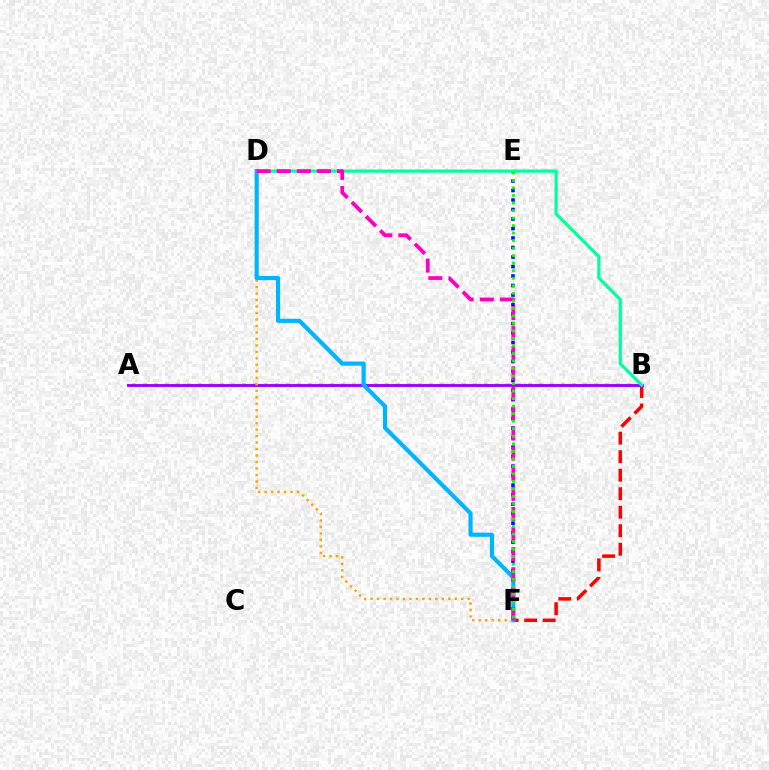{('E', 'F'): [{'color': '#0010ff', 'line_style': 'dotted', 'thickness': 2.58}, {'color': '#08ff00', 'line_style': 'dotted', 'thickness': 2.04}], ('A', 'B'): [{'color': '#b3ff00', 'line_style': 'dotted', 'thickness': 2.99}, {'color': '#9b00ff', 'line_style': 'solid', 'thickness': 2.07}], ('B', 'F'): [{'color': '#ff0000', 'line_style': 'dashed', 'thickness': 2.52}], ('B', 'D'): [{'color': '#00ff9d', 'line_style': 'solid', 'thickness': 2.3}], ('D', 'F'): [{'color': '#ffa500', 'line_style': 'dotted', 'thickness': 1.76}, {'color': '#00b5ff', 'line_style': 'solid', 'thickness': 2.99}, {'color': '#ff00bd', 'line_style': 'dashed', 'thickness': 2.73}]}